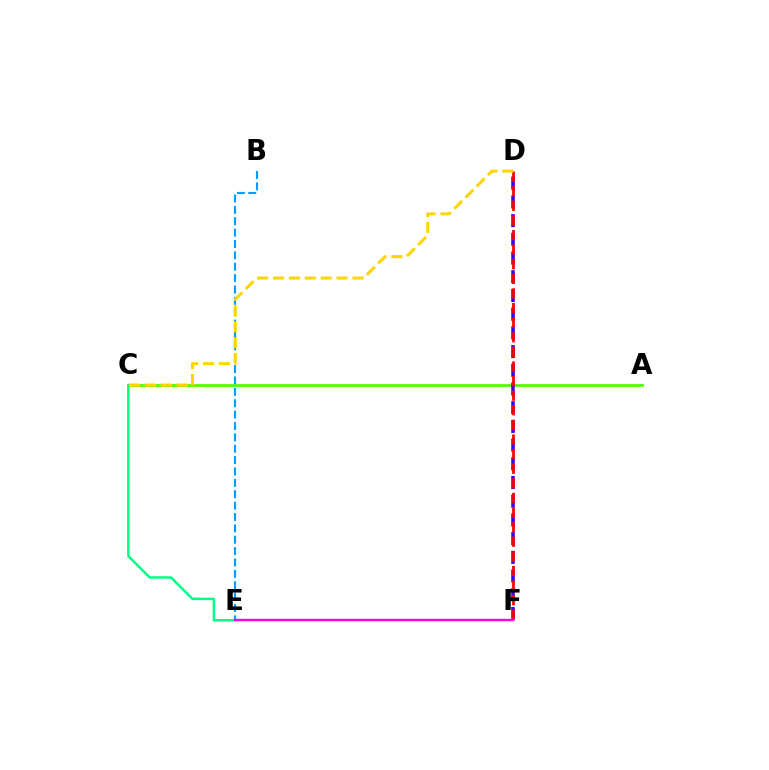{('B', 'E'): [{'color': '#009eff', 'line_style': 'dashed', 'thickness': 1.55}], ('A', 'C'): [{'color': '#4fff00', 'line_style': 'solid', 'thickness': 1.97}], ('C', 'E'): [{'color': '#00ff86', 'line_style': 'solid', 'thickness': 1.8}], ('D', 'F'): [{'color': '#3700ff', 'line_style': 'dashed', 'thickness': 2.54}, {'color': '#ff0000', 'line_style': 'dashed', 'thickness': 1.98}], ('C', 'D'): [{'color': '#ffd500', 'line_style': 'dashed', 'thickness': 2.16}], ('E', 'F'): [{'color': '#ff00ed', 'line_style': 'solid', 'thickness': 1.73}]}